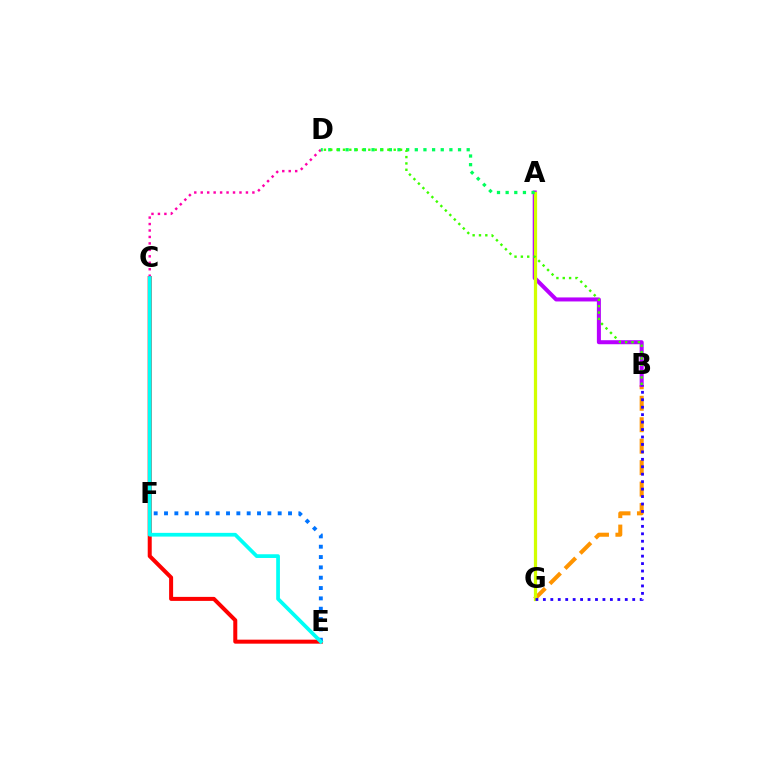{('B', 'G'): [{'color': '#ff9400', 'line_style': 'dashed', 'thickness': 2.91}, {'color': '#2500ff', 'line_style': 'dotted', 'thickness': 2.02}], ('C', 'E'): [{'color': '#ff0000', 'line_style': 'solid', 'thickness': 2.89}, {'color': '#00fff6', 'line_style': 'solid', 'thickness': 2.68}], ('A', 'B'): [{'color': '#b900ff', 'line_style': 'solid', 'thickness': 2.9}], ('C', 'D'): [{'color': '#ff00ac', 'line_style': 'dotted', 'thickness': 1.75}], ('A', 'G'): [{'color': '#d1ff00', 'line_style': 'solid', 'thickness': 2.33}], ('E', 'F'): [{'color': '#0074ff', 'line_style': 'dotted', 'thickness': 2.81}], ('A', 'D'): [{'color': '#00ff5c', 'line_style': 'dotted', 'thickness': 2.35}], ('B', 'D'): [{'color': '#3dff00', 'line_style': 'dotted', 'thickness': 1.72}]}